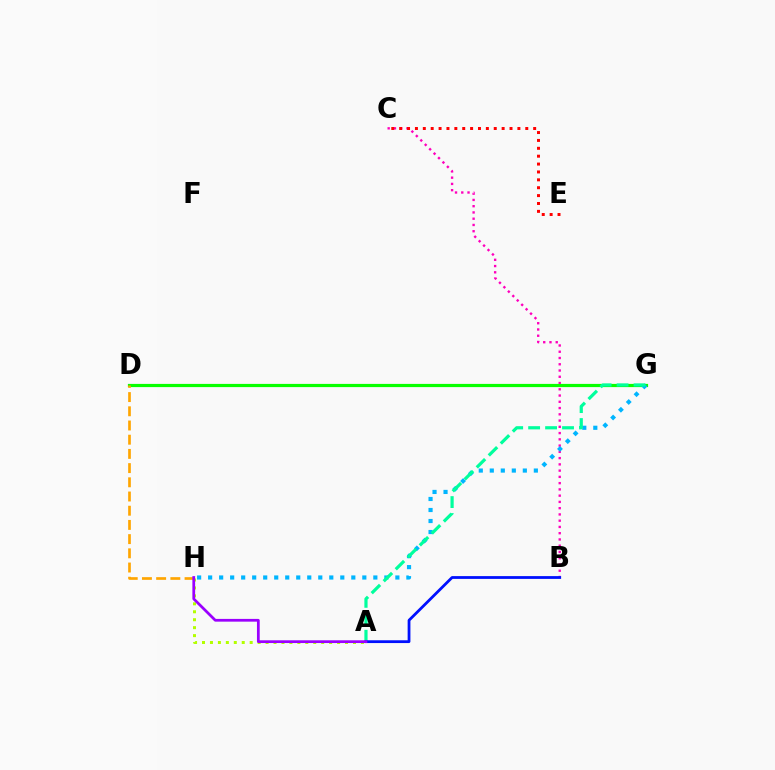{('A', 'H'): [{'color': '#b3ff00', 'line_style': 'dotted', 'thickness': 2.16}, {'color': '#9b00ff', 'line_style': 'solid', 'thickness': 1.98}], ('B', 'C'): [{'color': '#ff00bd', 'line_style': 'dotted', 'thickness': 1.7}], ('D', 'G'): [{'color': '#08ff00', 'line_style': 'solid', 'thickness': 2.3}], ('D', 'H'): [{'color': '#ffa500', 'line_style': 'dashed', 'thickness': 1.93}], ('G', 'H'): [{'color': '#00b5ff', 'line_style': 'dotted', 'thickness': 2.99}], ('A', 'G'): [{'color': '#00ff9d', 'line_style': 'dashed', 'thickness': 2.3}], ('A', 'B'): [{'color': '#0010ff', 'line_style': 'solid', 'thickness': 2.0}], ('C', 'E'): [{'color': '#ff0000', 'line_style': 'dotted', 'thickness': 2.14}]}